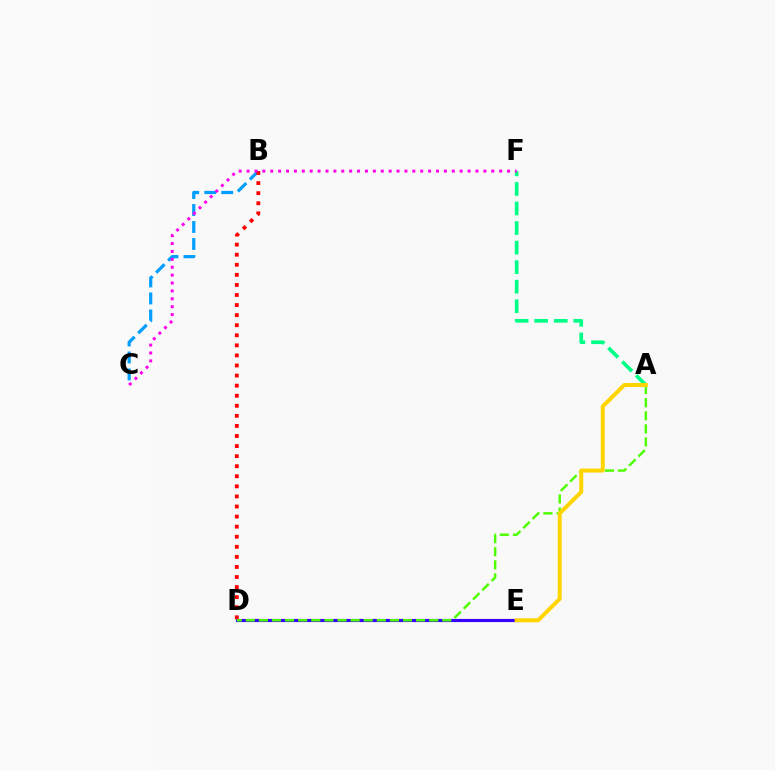{('A', 'F'): [{'color': '#00ff86', 'line_style': 'dashed', 'thickness': 2.66}], ('D', 'E'): [{'color': '#3700ff', 'line_style': 'solid', 'thickness': 2.26}], ('B', 'C'): [{'color': '#009eff', 'line_style': 'dashed', 'thickness': 2.31}], ('B', 'D'): [{'color': '#ff0000', 'line_style': 'dotted', 'thickness': 2.74}], ('C', 'F'): [{'color': '#ff00ed', 'line_style': 'dotted', 'thickness': 2.14}], ('A', 'D'): [{'color': '#4fff00', 'line_style': 'dashed', 'thickness': 1.78}], ('A', 'E'): [{'color': '#ffd500', 'line_style': 'solid', 'thickness': 2.88}]}